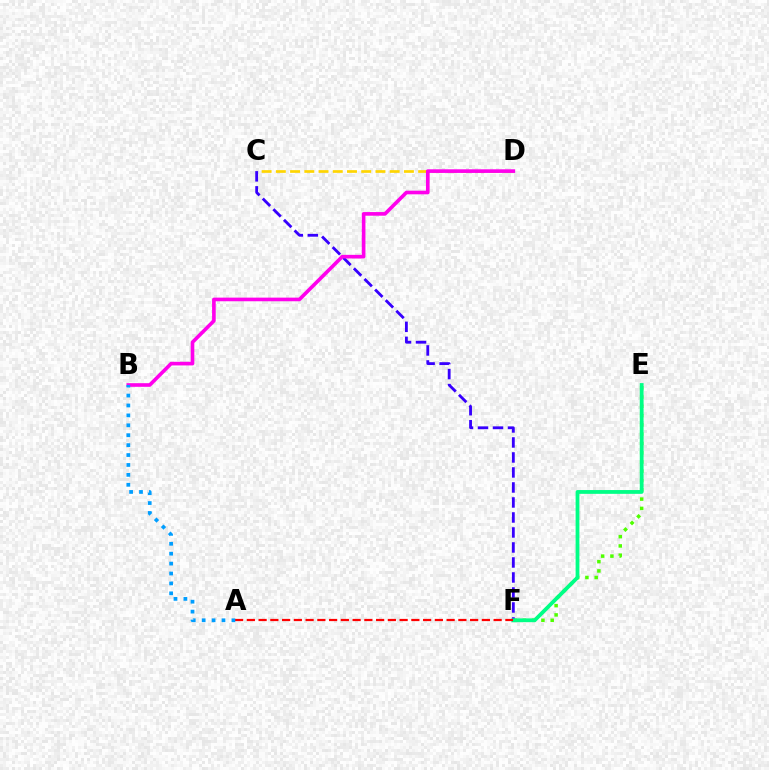{('E', 'F'): [{'color': '#4fff00', 'line_style': 'dotted', 'thickness': 2.52}, {'color': '#00ff86', 'line_style': 'solid', 'thickness': 2.73}], ('C', 'D'): [{'color': '#ffd500', 'line_style': 'dashed', 'thickness': 1.93}], ('C', 'F'): [{'color': '#3700ff', 'line_style': 'dashed', 'thickness': 2.04}], ('A', 'F'): [{'color': '#ff0000', 'line_style': 'dashed', 'thickness': 1.6}], ('B', 'D'): [{'color': '#ff00ed', 'line_style': 'solid', 'thickness': 2.62}], ('A', 'B'): [{'color': '#009eff', 'line_style': 'dotted', 'thickness': 2.69}]}